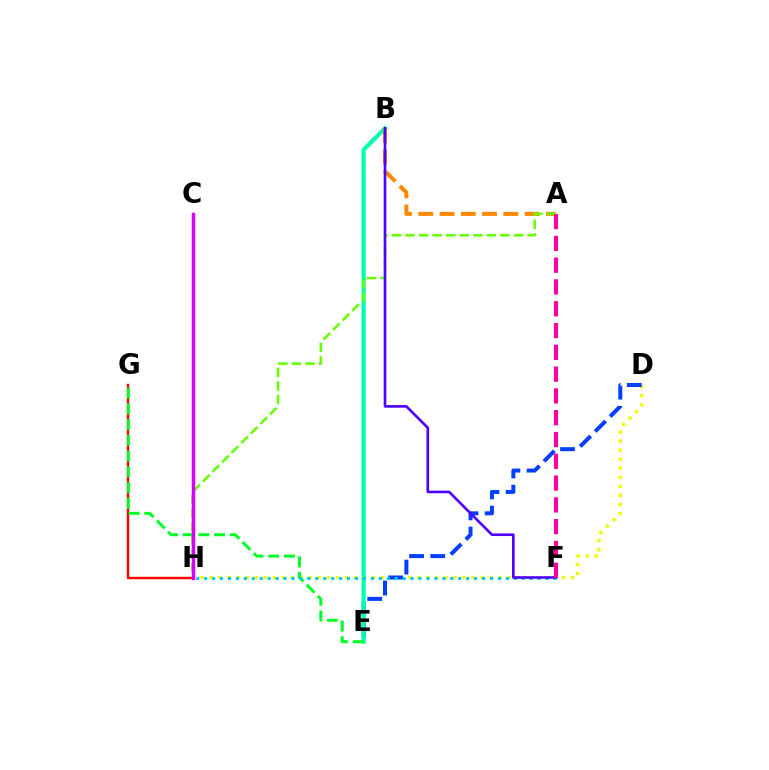{('D', 'H'): [{'color': '#eeff00', 'line_style': 'dotted', 'thickness': 2.46}], ('D', 'E'): [{'color': '#003fff', 'line_style': 'dashed', 'thickness': 2.88}], ('B', 'E'): [{'color': '#00ffaf', 'line_style': 'solid', 'thickness': 3.0}], ('G', 'H'): [{'color': '#ff0000', 'line_style': 'solid', 'thickness': 1.76}], ('E', 'G'): [{'color': '#00ff27', 'line_style': 'dashed', 'thickness': 2.14}], ('A', 'B'): [{'color': '#ff8800', 'line_style': 'dashed', 'thickness': 2.89}], ('F', 'H'): [{'color': '#00c7ff', 'line_style': 'dotted', 'thickness': 2.16}], ('A', 'H'): [{'color': '#66ff00', 'line_style': 'dashed', 'thickness': 1.84}], ('B', 'F'): [{'color': '#4f00ff', 'line_style': 'solid', 'thickness': 1.9}], ('C', 'H'): [{'color': '#d600ff', 'line_style': 'solid', 'thickness': 2.51}], ('A', 'F'): [{'color': '#ff00a0', 'line_style': 'dashed', 'thickness': 2.96}]}